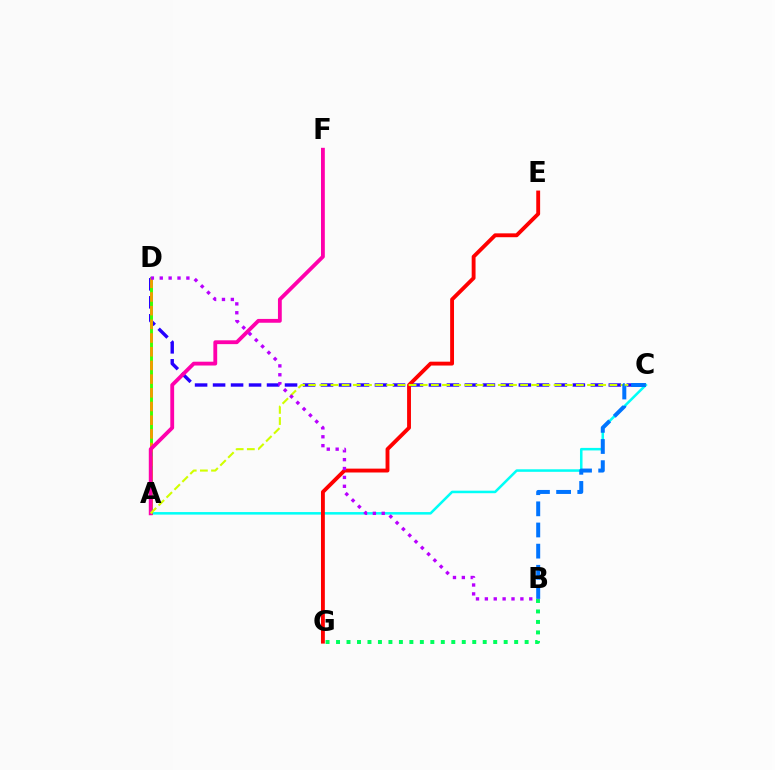{('A', 'C'): [{'color': '#00fff6', 'line_style': 'solid', 'thickness': 1.82}, {'color': '#d1ff00', 'line_style': 'dashed', 'thickness': 1.52}], ('C', 'D'): [{'color': '#2500ff', 'line_style': 'dashed', 'thickness': 2.44}], ('A', 'D'): [{'color': '#3dff00', 'line_style': 'solid', 'thickness': 2.1}, {'color': '#ff9400', 'line_style': 'dashed', 'thickness': 1.86}], ('A', 'F'): [{'color': '#ff00ac', 'line_style': 'solid', 'thickness': 2.75}], ('E', 'G'): [{'color': '#ff0000', 'line_style': 'solid', 'thickness': 2.78}], ('B', 'C'): [{'color': '#0074ff', 'line_style': 'dashed', 'thickness': 2.87}], ('B', 'G'): [{'color': '#00ff5c', 'line_style': 'dotted', 'thickness': 2.85}], ('B', 'D'): [{'color': '#b900ff', 'line_style': 'dotted', 'thickness': 2.41}]}